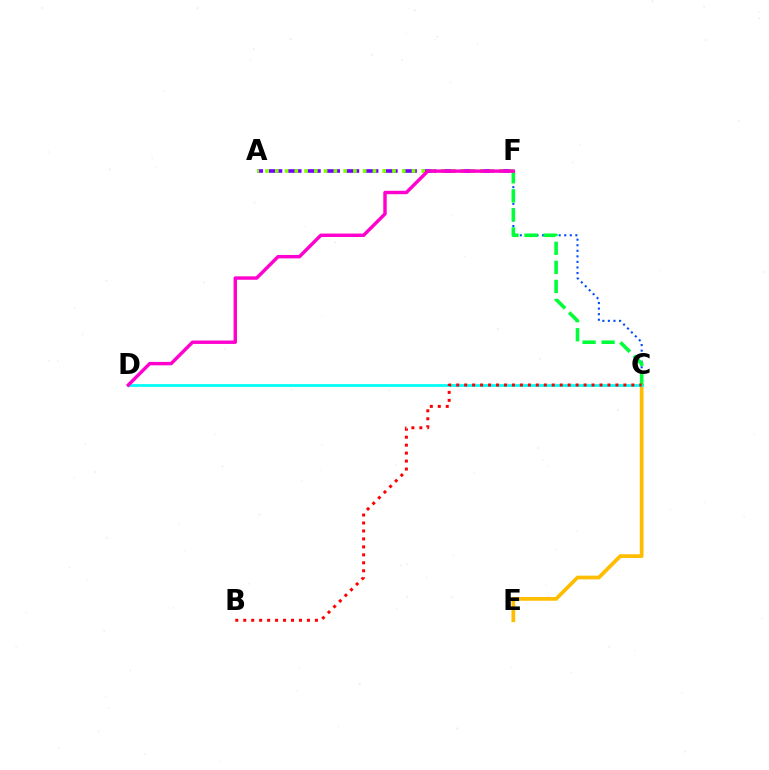{('C', 'E'): [{'color': '#ffbd00', 'line_style': 'solid', 'thickness': 2.69}], ('A', 'F'): [{'color': '#7200ff', 'line_style': 'dashed', 'thickness': 2.61}, {'color': '#84ff00', 'line_style': 'dotted', 'thickness': 2.65}], ('C', 'F'): [{'color': '#004bff', 'line_style': 'dotted', 'thickness': 1.51}, {'color': '#00ff39', 'line_style': 'dashed', 'thickness': 2.59}], ('C', 'D'): [{'color': '#00fff6', 'line_style': 'solid', 'thickness': 1.97}], ('D', 'F'): [{'color': '#ff00cf', 'line_style': 'solid', 'thickness': 2.46}], ('B', 'C'): [{'color': '#ff0000', 'line_style': 'dotted', 'thickness': 2.16}]}